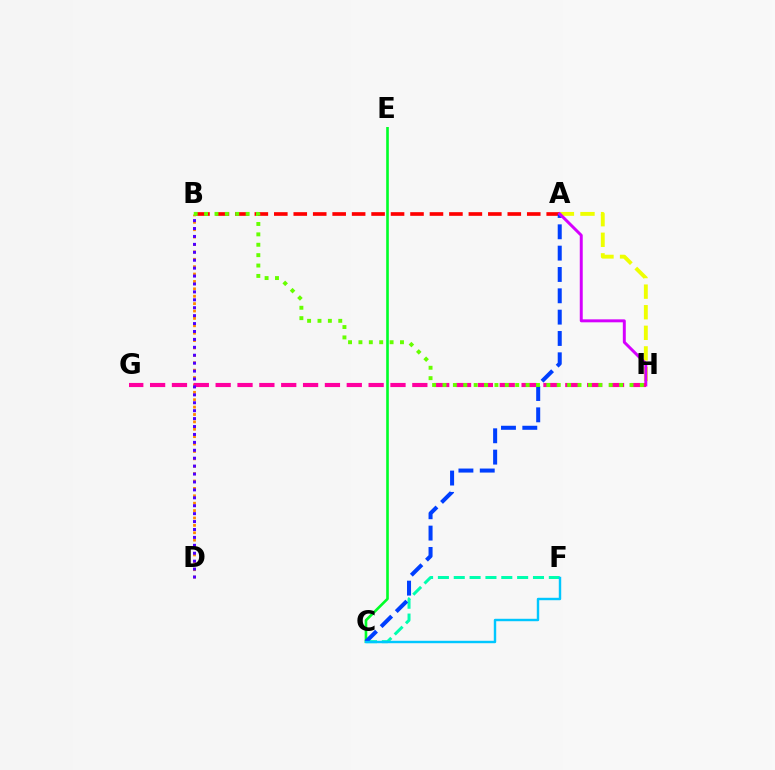{('A', 'H'): [{'color': '#eeff00', 'line_style': 'dashed', 'thickness': 2.8}, {'color': '#d600ff', 'line_style': 'solid', 'thickness': 2.13}], ('C', 'F'): [{'color': '#00ffaf', 'line_style': 'dashed', 'thickness': 2.15}, {'color': '#00c7ff', 'line_style': 'solid', 'thickness': 1.74}], ('C', 'E'): [{'color': '#00ff27', 'line_style': 'solid', 'thickness': 1.9}], ('A', 'B'): [{'color': '#ff0000', 'line_style': 'dashed', 'thickness': 2.64}], ('B', 'D'): [{'color': '#ff8800', 'line_style': 'dotted', 'thickness': 2.01}, {'color': '#4f00ff', 'line_style': 'dotted', 'thickness': 2.15}], ('A', 'C'): [{'color': '#003fff', 'line_style': 'dashed', 'thickness': 2.9}], ('G', 'H'): [{'color': '#ff00a0', 'line_style': 'dashed', 'thickness': 2.97}], ('B', 'H'): [{'color': '#66ff00', 'line_style': 'dotted', 'thickness': 2.82}]}